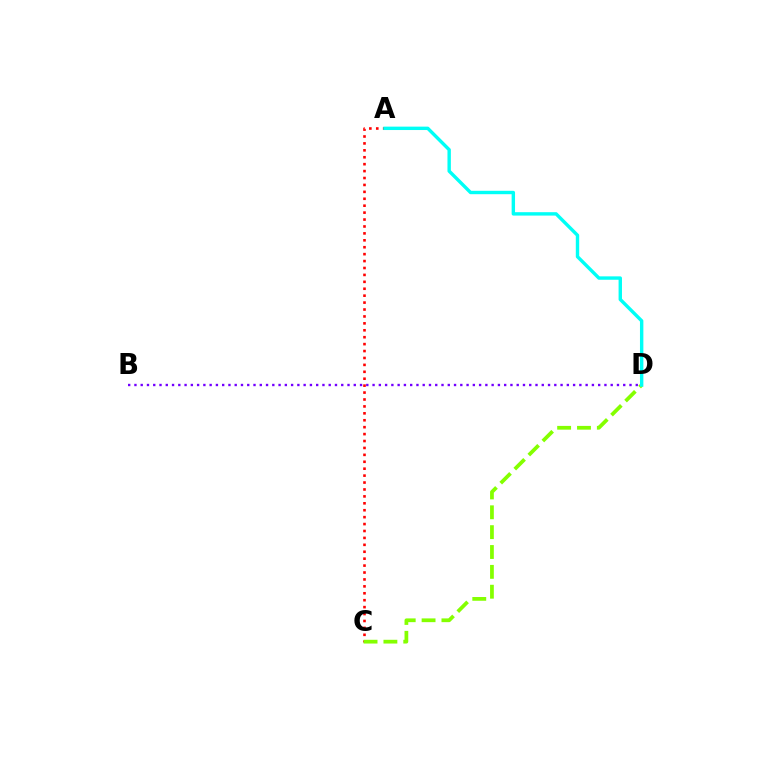{('B', 'D'): [{'color': '#7200ff', 'line_style': 'dotted', 'thickness': 1.7}], ('A', 'C'): [{'color': '#ff0000', 'line_style': 'dotted', 'thickness': 1.88}], ('C', 'D'): [{'color': '#84ff00', 'line_style': 'dashed', 'thickness': 2.7}], ('A', 'D'): [{'color': '#00fff6', 'line_style': 'solid', 'thickness': 2.45}]}